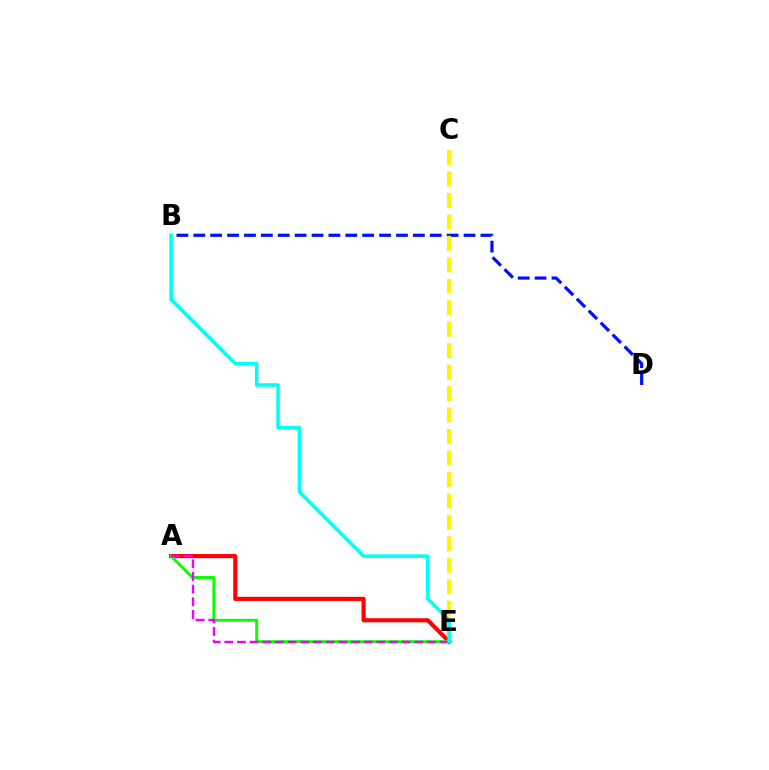{('A', 'E'): [{'color': '#ff0000', 'line_style': 'solid', 'thickness': 2.97}, {'color': '#08ff00', 'line_style': 'solid', 'thickness': 2.1}, {'color': '#ee00ff', 'line_style': 'dashed', 'thickness': 1.72}], ('B', 'D'): [{'color': '#0010ff', 'line_style': 'dashed', 'thickness': 2.29}], ('C', 'E'): [{'color': '#fcf500', 'line_style': 'dashed', 'thickness': 2.92}], ('B', 'E'): [{'color': '#00fff6', 'line_style': 'solid', 'thickness': 2.56}]}